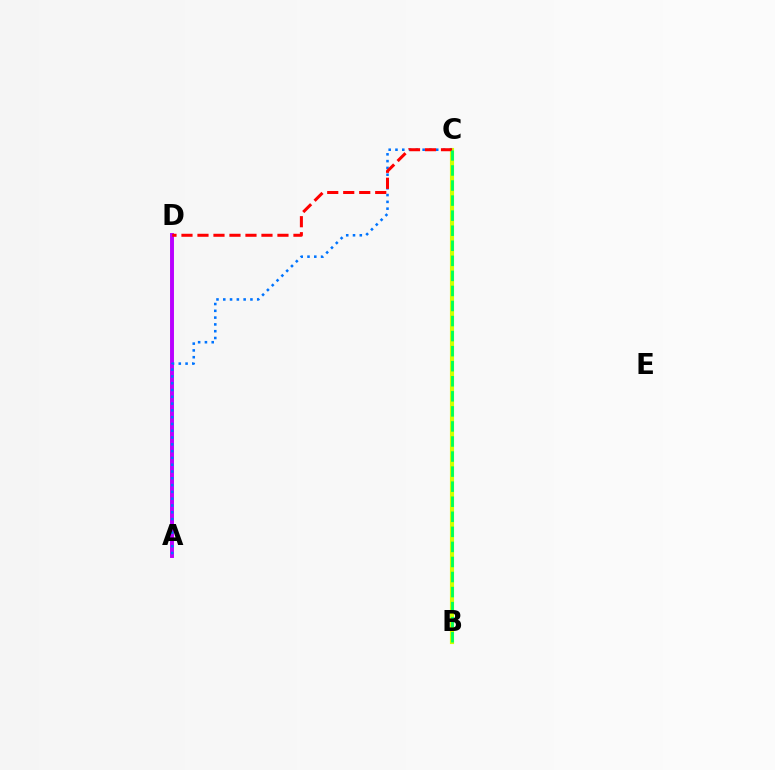{('A', 'D'): [{'color': '#b900ff', 'line_style': 'solid', 'thickness': 2.83}], ('B', 'C'): [{'color': '#d1ff00', 'line_style': 'solid', 'thickness': 2.98}, {'color': '#00ff5c', 'line_style': 'dashed', 'thickness': 2.05}], ('A', 'C'): [{'color': '#0074ff', 'line_style': 'dotted', 'thickness': 1.85}], ('C', 'D'): [{'color': '#ff0000', 'line_style': 'dashed', 'thickness': 2.17}]}